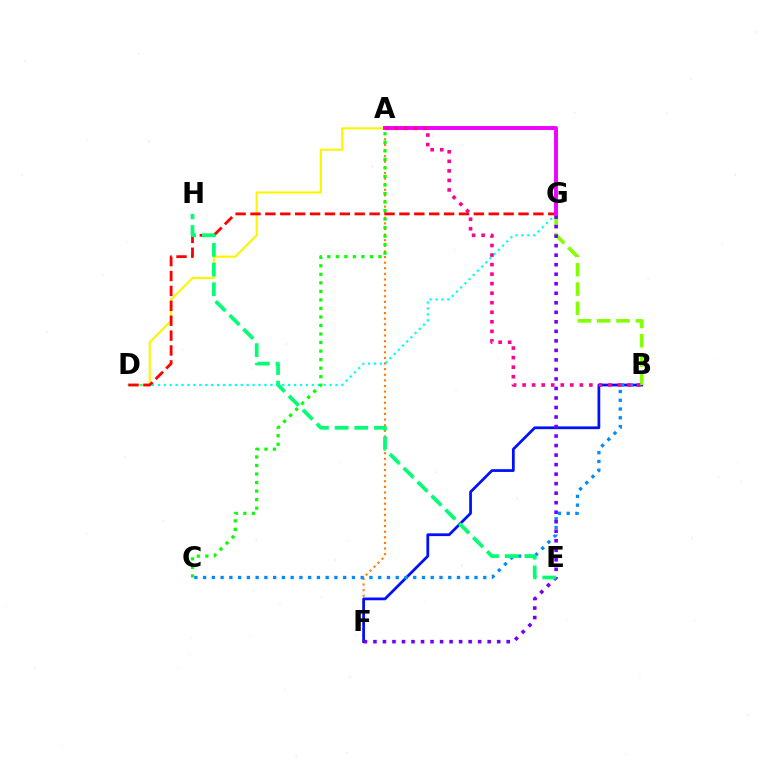{('A', 'F'): [{'color': '#ff7c00', 'line_style': 'dotted', 'thickness': 1.52}], ('A', 'D'): [{'color': '#fcf500', 'line_style': 'solid', 'thickness': 1.52}], ('D', 'G'): [{'color': '#00fff6', 'line_style': 'dotted', 'thickness': 1.61}, {'color': '#ff0000', 'line_style': 'dashed', 'thickness': 2.02}], ('B', 'F'): [{'color': '#0010ff', 'line_style': 'solid', 'thickness': 1.98}], ('B', 'C'): [{'color': '#008cff', 'line_style': 'dotted', 'thickness': 2.38}], ('B', 'G'): [{'color': '#84ff00', 'line_style': 'dashed', 'thickness': 2.62}], ('F', 'G'): [{'color': '#7200ff', 'line_style': 'dotted', 'thickness': 2.59}], ('E', 'H'): [{'color': '#00ff74', 'line_style': 'dashed', 'thickness': 2.67}], ('A', 'C'): [{'color': '#08ff00', 'line_style': 'dotted', 'thickness': 2.32}], ('A', 'G'): [{'color': '#ee00ff', 'line_style': 'solid', 'thickness': 2.8}], ('A', 'B'): [{'color': '#ff0094', 'line_style': 'dotted', 'thickness': 2.59}]}